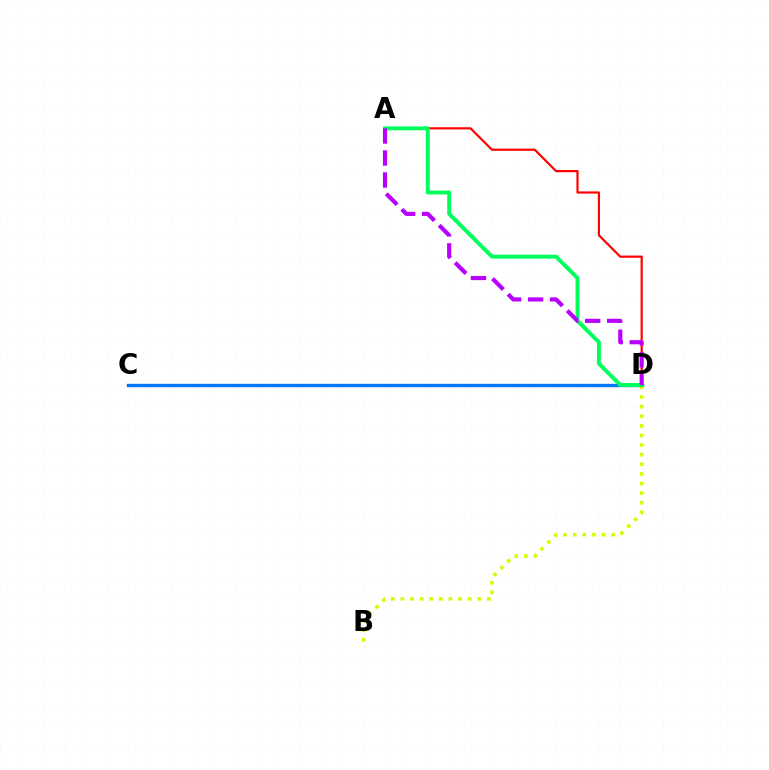{('C', 'D'): [{'color': '#0074ff', 'line_style': 'solid', 'thickness': 2.43}], ('A', 'D'): [{'color': '#ff0000', 'line_style': 'solid', 'thickness': 1.57}, {'color': '#00ff5c', 'line_style': 'solid', 'thickness': 2.82}, {'color': '#b900ff', 'line_style': 'dashed', 'thickness': 2.99}], ('B', 'D'): [{'color': '#d1ff00', 'line_style': 'dotted', 'thickness': 2.61}]}